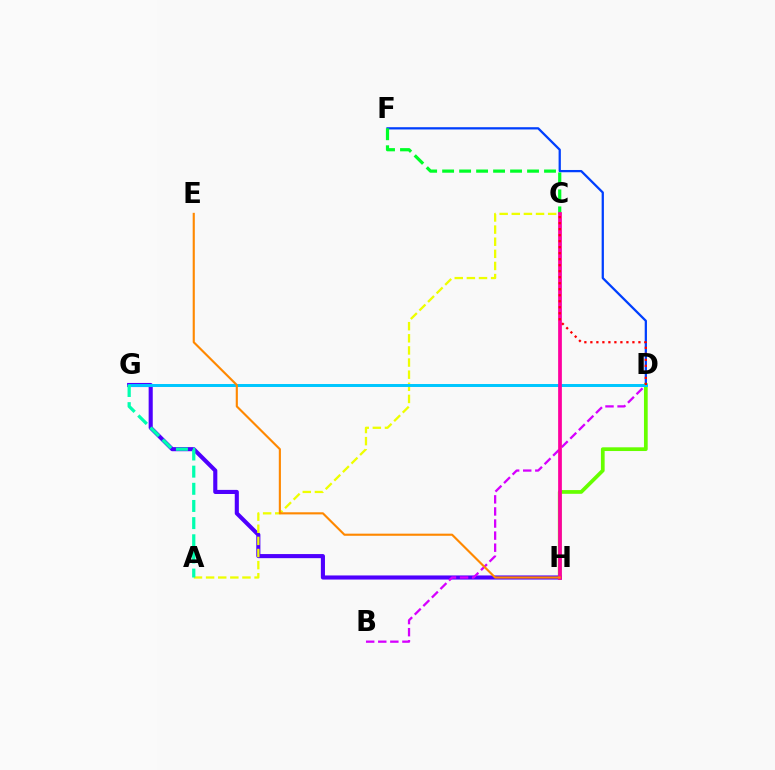{('D', 'F'): [{'color': '#003fff', 'line_style': 'solid', 'thickness': 1.63}], ('D', 'H'): [{'color': '#66ff00', 'line_style': 'solid', 'thickness': 2.68}], ('G', 'H'): [{'color': '#4f00ff', 'line_style': 'solid', 'thickness': 2.95}], ('B', 'D'): [{'color': '#d600ff', 'line_style': 'dashed', 'thickness': 1.64}], ('A', 'C'): [{'color': '#eeff00', 'line_style': 'dashed', 'thickness': 1.65}], ('D', 'G'): [{'color': '#00c7ff', 'line_style': 'solid', 'thickness': 2.14}], ('C', 'F'): [{'color': '#00ff27', 'line_style': 'dashed', 'thickness': 2.31}], ('A', 'G'): [{'color': '#00ffaf', 'line_style': 'dashed', 'thickness': 2.33}], ('C', 'H'): [{'color': '#ff00a0', 'line_style': 'solid', 'thickness': 2.69}], ('E', 'H'): [{'color': '#ff8800', 'line_style': 'solid', 'thickness': 1.53}], ('C', 'D'): [{'color': '#ff0000', 'line_style': 'dotted', 'thickness': 1.63}]}